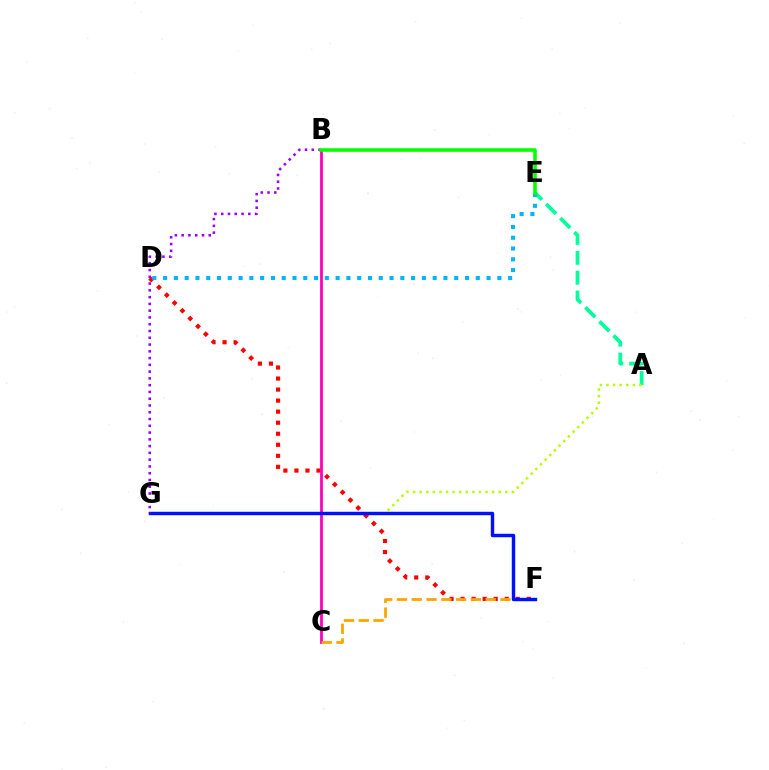{('A', 'E'): [{'color': '#00ff9d', 'line_style': 'dashed', 'thickness': 2.71}], ('A', 'G'): [{'color': '#b3ff00', 'line_style': 'dotted', 'thickness': 1.79}], ('D', 'F'): [{'color': '#ff0000', 'line_style': 'dotted', 'thickness': 3.0}], ('B', 'C'): [{'color': '#ff00bd', 'line_style': 'solid', 'thickness': 2.01}], ('C', 'F'): [{'color': '#ffa500', 'line_style': 'dashed', 'thickness': 2.01}], ('F', 'G'): [{'color': '#0010ff', 'line_style': 'solid', 'thickness': 2.47}], ('D', 'E'): [{'color': '#00b5ff', 'line_style': 'dotted', 'thickness': 2.93}], ('B', 'G'): [{'color': '#9b00ff', 'line_style': 'dotted', 'thickness': 1.84}], ('B', 'E'): [{'color': '#08ff00', 'line_style': 'solid', 'thickness': 2.59}]}